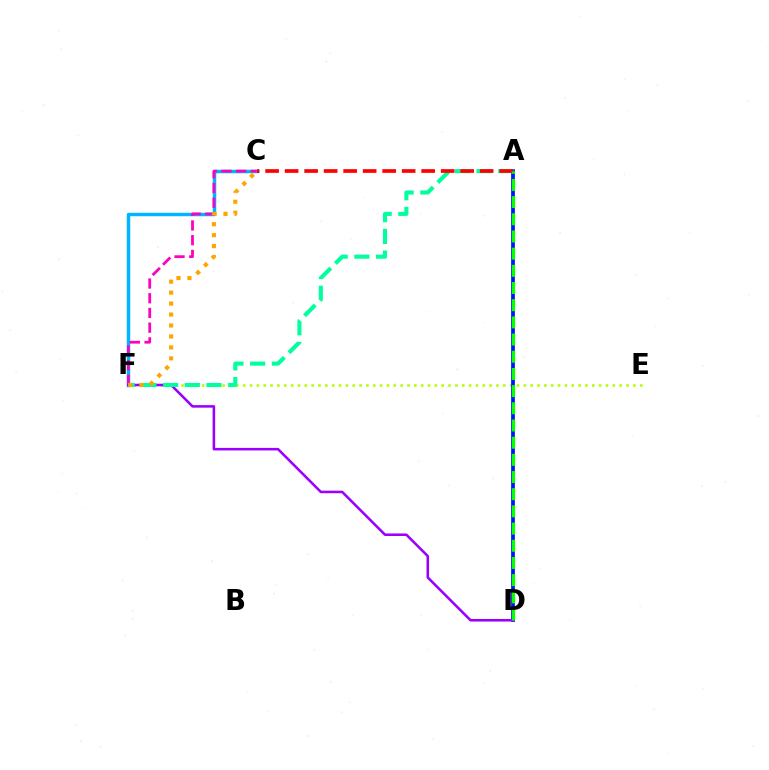{('E', 'F'): [{'color': '#b3ff00', 'line_style': 'dotted', 'thickness': 1.86}], ('C', 'F'): [{'color': '#00b5ff', 'line_style': 'solid', 'thickness': 2.49}, {'color': '#ff00bd', 'line_style': 'dashed', 'thickness': 2.0}, {'color': '#ffa500', 'line_style': 'dotted', 'thickness': 2.98}], ('A', 'D'): [{'color': '#0010ff', 'line_style': 'solid', 'thickness': 2.68}, {'color': '#08ff00', 'line_style': 'dashed', 'thickness': 2.33}], ('D', 'F'): [{'color': '#9b00ff', 'line_style': 'solid', 'thickness': 1.84}], ('A', 'F'): [{'color': '#00ff9d', 'line_style': 'dashed', 'thickness': 2.95}], ('A', 'C'): [{'color': '#ff0000', 'line_style': 'dashed', 'thickness': 2.65}]}